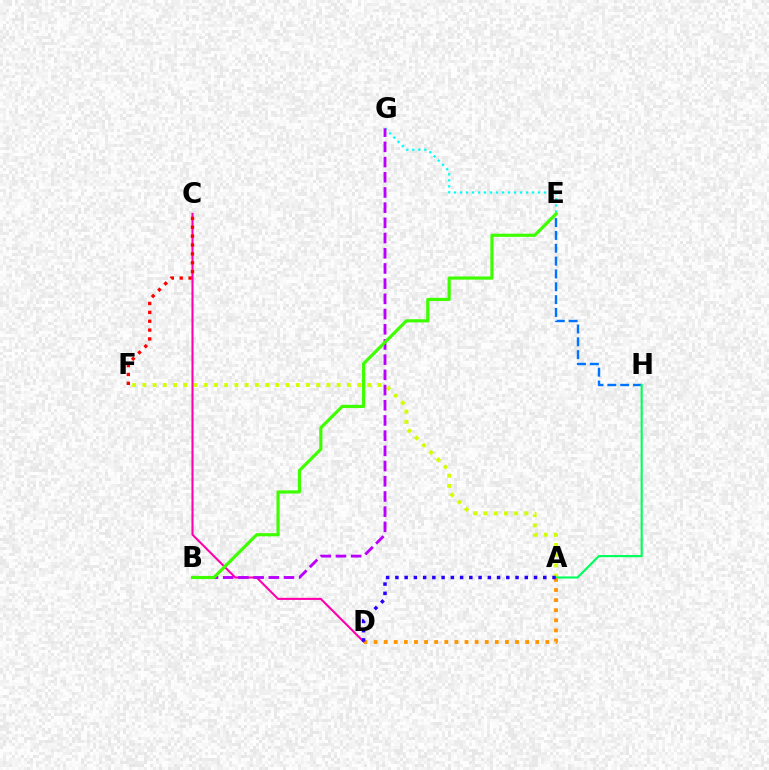{('A', 'F'): [{'color': '#d1ff00', 'line_style': 'dotted', 'thickness': 2.78}], ('E', 'H'): [{'color': '#0074ff', 'line_style': 'dashed', 'thickness': 1.74}], ('C', 'D'): [{'color': '#ff00ac', 'line_style': 'solid', 'thickness': 1.5}], ('E', 'G'): [{'color': '#00fff6', 'line_style': 'dotted', 'thickness': 1.63}], ('A', 'H'): [{'color': '#00ff5c', 'line_style': 'solid', 'thickness': 1.54}], ('A', 'D'): [{'color': '#ff9400', 'line_style': 'dotted', 'thickness': 2.75}, {'color': '#2500ff', 'line_style': 'dotted', 'thickness': 2.51}], ('B', 'G'): [{'color': '#b900ff', 'line_style': 'dashed', 'thickness': 2.06}], ('B', 'E'): [{'color': '#3dff00', 'line_style': 'solid', 'thickness': 2.28}], ('C', 'F'): [{'color': '#ff0000', 'line_style': 'dotted', 'thickness': 2.41}]}